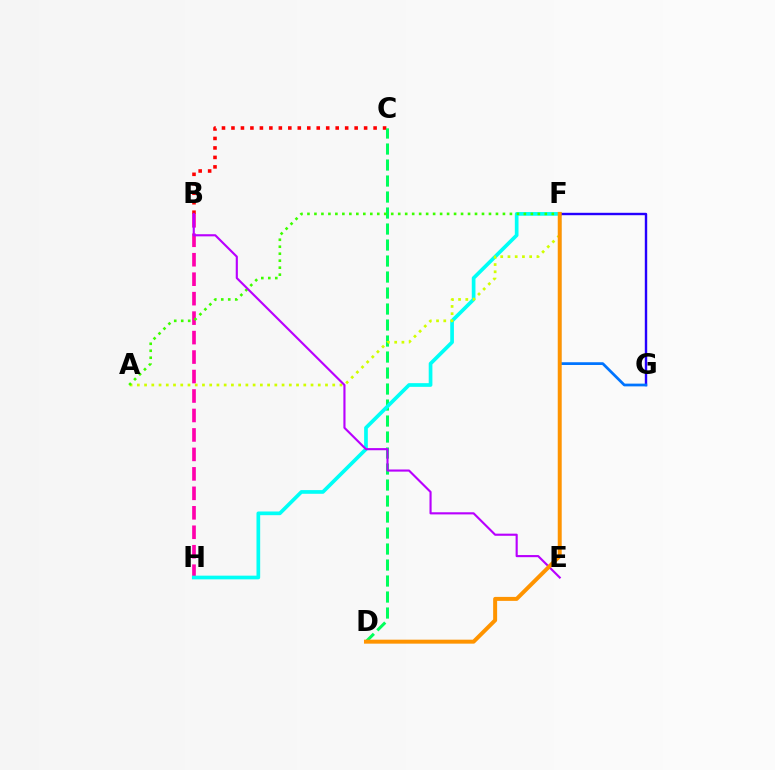{('B', 'H'): [{'color': '#ff00ac', 'line_style': 'dashed', 'thickness': 2.64}], ('B', 'C'): [{'color': '#ff0000', 'line_style': 'dotted', 'thickness': 2.57}], ('C', 'D'): [{'color': '#00ff5c', 'line_style': 'dashed', 'thickness': 2.17}], ('F', 'H'): [{'color': '#00fff6', 'line_style': 'solid', 'thickness': 2.65}], ('A', 'F'): [{'color': '#d1ff00', 'line_style': 'dotted', 'thickness': 1.97}, {'color': '#3dff00', 'line_style': 'dotted', 'thickness': 1.9}], ('F', 'G'): [{'color': '#2500ff', 'line_style': 'solid', 'thickness': 1.73}, {'color': '#0074ff', 'line_style': 'solid', 'thickness': 1.98}], ('B', 'E'): [{'color': '#b900ff', 'line_style': 'solid', 'thickness': 1.53}], ('D', 'F'): [{'color': '#ff9400', 'line_style': 'solid', 'thickness': 2.86}]}